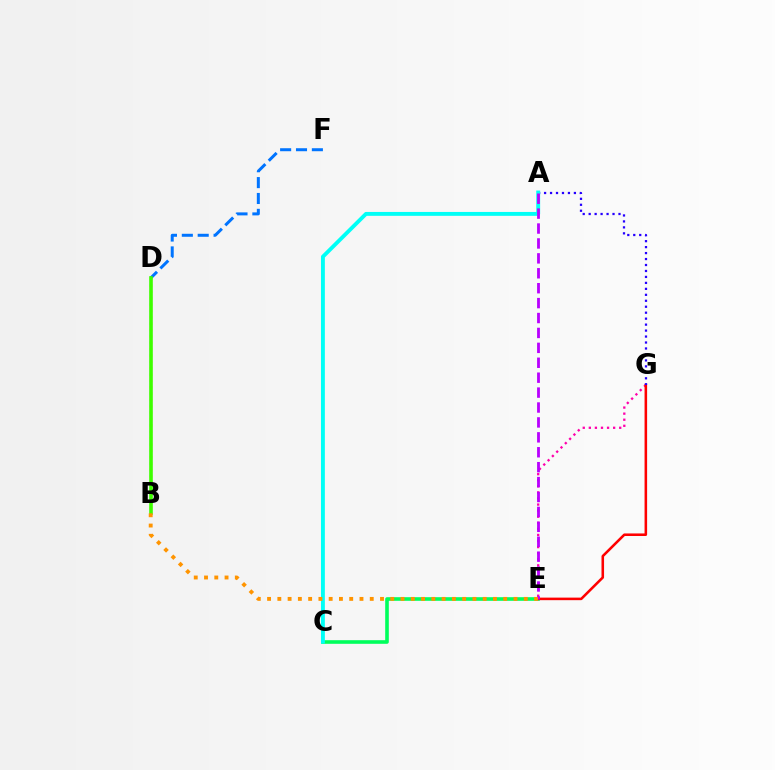{('E', 'G'): [{'color': '#ff00ac', 'line_style': 'dotted', 'thickness': 1.65}, {'color': '#ff0000', 'line_style': 'solid', 'thickness': 1.85}], ('C', 'E'): [{'color': '#00ff5c', 'line_style': 'solid', 'thickness': 2.6}], ('D', 'F'): [{'color': '#0074ff', 'line_style': 'dashed', 'thickness': 2.16}], ('A', 'G'): [{'color': '#2500ff', 'line_style': 'dotted', 'thickness': 1.62}], ('A', 'C'): [{'color': '#00fff6', 'line_style': 'solid', 'thickness': 2.8}], ('B', 'D'): [{'color': '#d1ff00', 'line_style': 'dotted', 'thickness': 1.73}, {'color': '#3dff00', 'line_style': 'solid', 'thickness': 2.6}], ('A', 'E'): [{'color': '#b900ff', 'line_style': 'dashed', 'thickness': 2.03}], ('B', 'E'): [{'color': '#ff9400', 'line_style': 'dotted', 'thickness': 2.79}]}